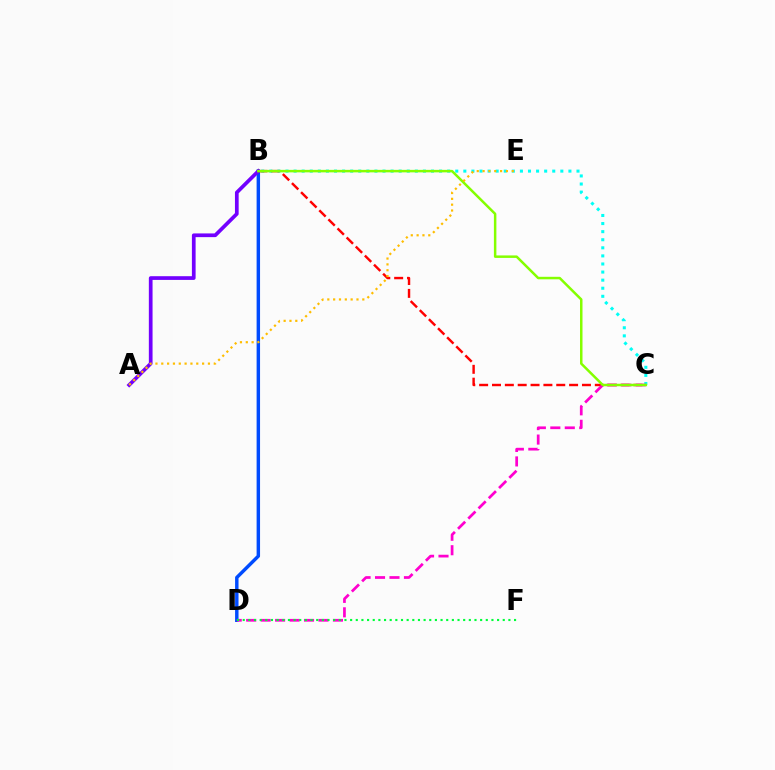{('B', 'C'): [{'color': '#00fff6', 'line_style': 'dotted', 'thickness': 2.2}, {'color': '#ff0000', 'line_style': 'dashed', 'thickness': 1.75}, {'color': '#84ff00', 'line_style': 'solid', 'thickness': 1.79}], ('B', 'D'): [{'color': '#004bff', 'line_style': 'solid', 'thickness': 2.48}], ('A', 'B'): [{'color': '#7200ff', 'line_style': 'solid', 'thickness': 2.67}], ('C', 'D'): [{'color': '#ff00cf', 'line_style': 'dashed', 'thickness': 1.96}], ('A', 'E'): [{'color': '#ffbd00', 'line_style': 'dotted', 'thickness': 1.58}], ('D', 'F'): [{'color': '#00ff39', 'line_style': 'dotted', 'thickness': 1.54}]}